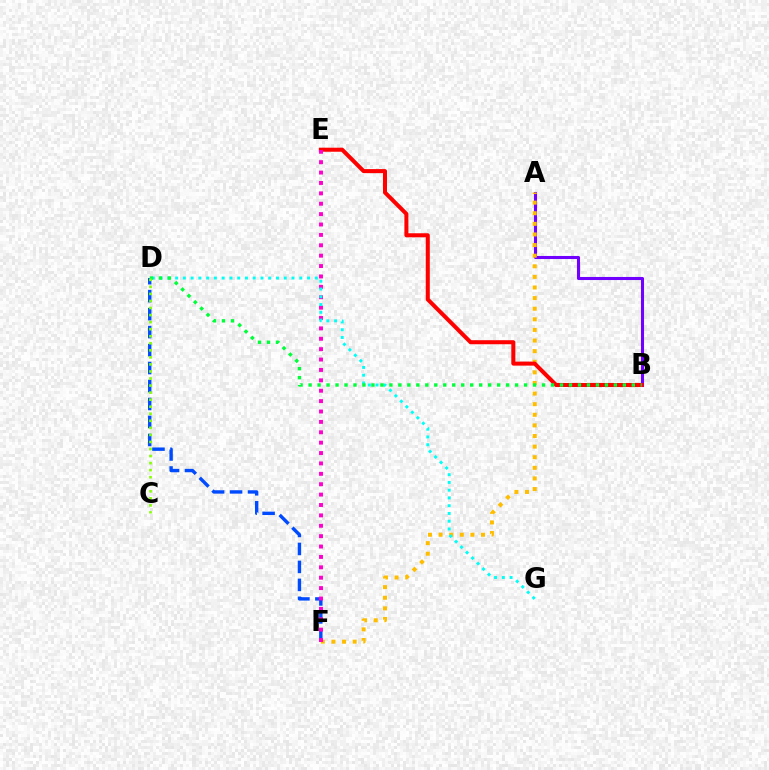{('D', 'F'): [{'color': '#004bff', 'line_style': 'dashed', 'thickness': 2.44}], ('A', 'B'): [{'color': '#7200ff', 'line_style': 'solid', 'thickness': 2.21}], ('A', 'F'): [{'color': '#ffbd00', 'line_style': 'dotted', 'thickness': 2.88}], ('B', 'E'): [{'color': '#ff0000', 'line_style': 'solid', 'thickness': 2.9}], ('E', 'F'): [{'color': '#ff00cf', 'line_style': 'dotted', 'thickness': 2.82}], ('D', 'G'): [{'color': '#00fff6', 'line_style': 'dotted', 'thickness': 2.11}], ('B', 'D'): [{'color': '#00ff39', 'line_style': 'dotted', 'thickness': 2.44}], ('C', 'D'): [{'color': '#84ff00', 'line_style': 'dotted', 'thickness': 1.92}]}